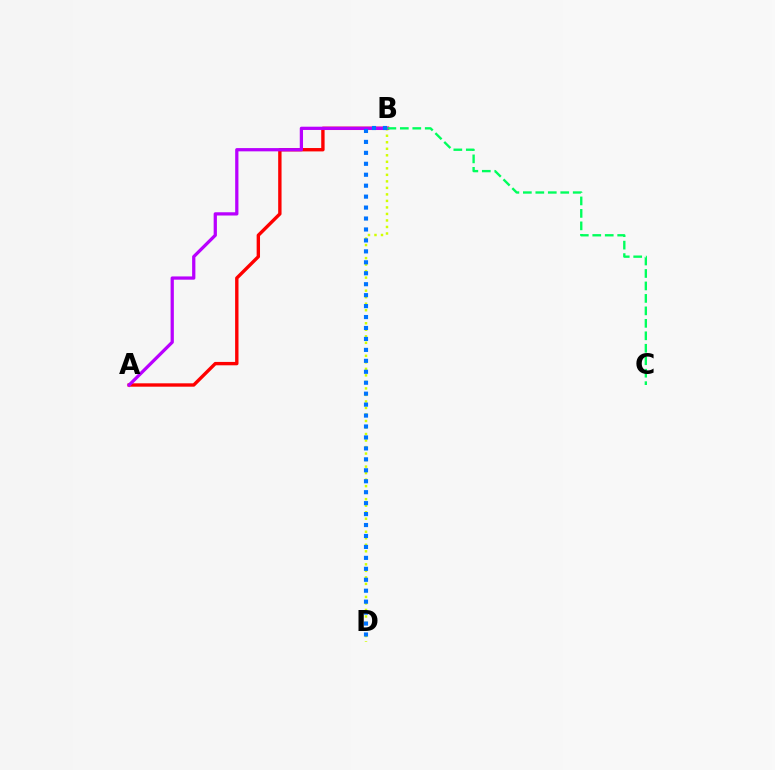{('A', 'B'): [{'color': '#ff0000', 'line_style': 'solid', 'thickness': 2.43}, {'color': '#b900ff', 'line_style': 'solid', 'thickness': 2.34}], ('B', 'D'): [{'color': '#d1ff00', 'line_style': 'dotted', 'thickness': 1.77}, {'color': '#0074ff', 'line_style': 'dotted', 'thickness': 2.97}], ('B', 'C'): [{'color': '#00ff5c', 'line_style': 'dashed', 'thickness': 1.69}]}